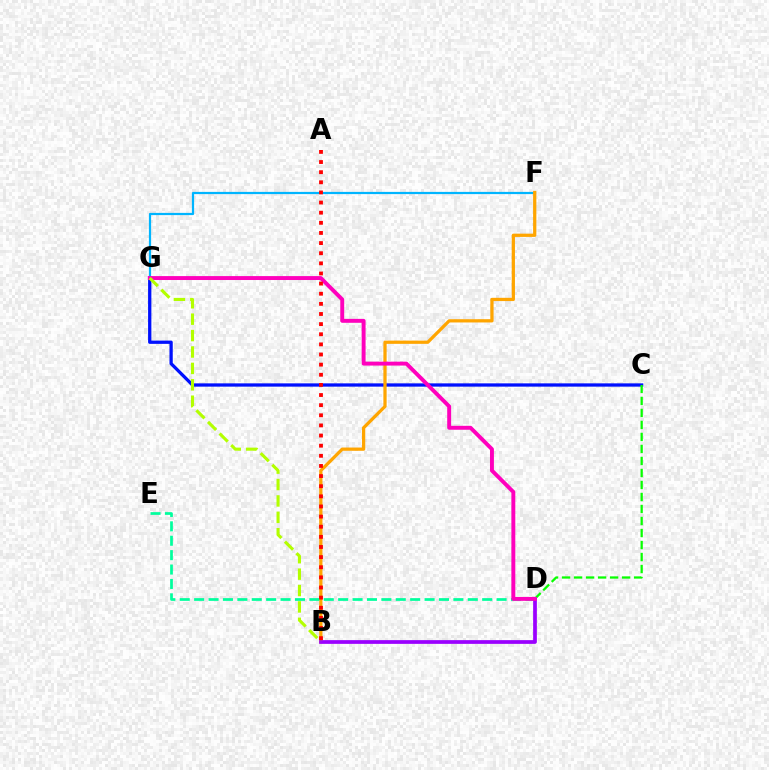{('C', 'G'): [{'color': '#0010ff', 'line_style': 'solid', 'thickness': 2.36}], ('F', 'G'): [{'color': '#00b5ff', 'line_style': 'solid', 'thickness': 1.59}], ('B', 'F'): [{'color': '#ffa500', 'line_style': 'solid', 'thickness': 2.34}], ('C', 'D'): [{'color': '#08ff00', 'line_style': 'dashed', 'thickness': 1.63}], ('D', 'E'): [{'color': '#00ff9d', 'line_style': 'dashed', 'thickness': 1.96}], ('B', 'D'): [{'color': '#9b00ff', 'line_style': 'solid', 'thickness': 2.68}], ('D', 'G'): [{'color': '#ff00bd', 'line_style': 'solid', 'thickness': 2.82}], ('B', 'G'): [{'color': '#b3ff00', 'line_style': 'dashed', 'thickness': 2.23}], ('A', 'B'): [{'color': '#ff0000', 'line_style': 'dotted', 'thickness': 2.75}]}